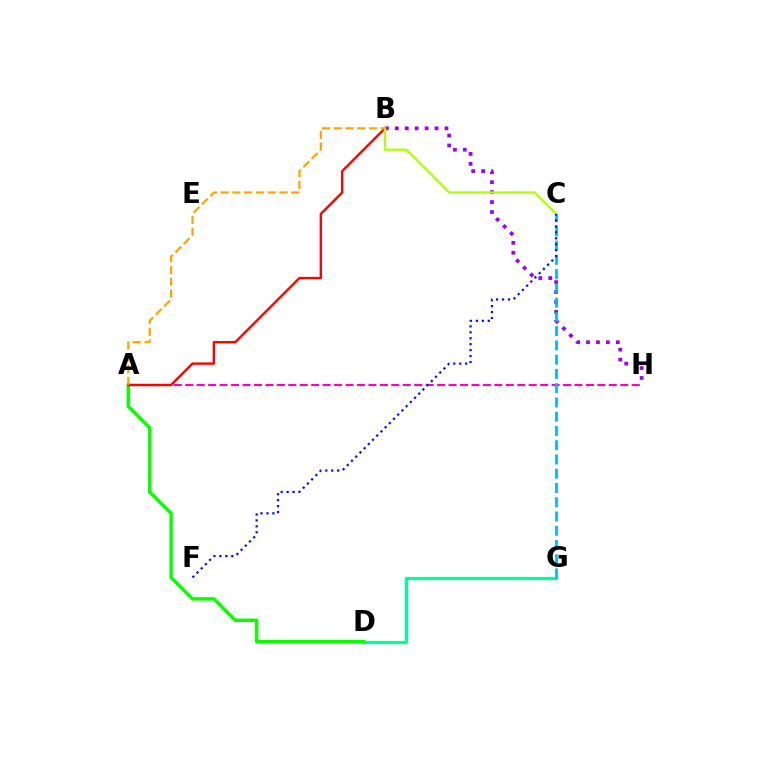{('D', 'G'): [{'color': '#00ff9d', 'line_style': 'solid', 'thickness': 2.32}], ('A', 'D'): [{'color': '#08ff00', 'line_style': 'solid', 'thickness': 2.47}], ('A', 'H'): [{'color': '#ff00bd', 'line_style': 'dashed', 'thickness': 1.56}], ('B', 'H'): [{'color': '#9b00ff', 'line_style': 'dotted', 'thickness': 2.7}], ('A', 'B'): [{'color': '#ff0000', 'line_style': 'solid', 'thickness': 1.72}, {'color': '#ffa500', 'line_style': 'dashed', 'thickness': 1.6}], ('C', 'G'): [{'color': '#00b5ff', 'line_style': 'dashed', 'thickness': 1.94}], ('B', 'C'): [{'color': '#b3ff00', 'line_style': 'solid', 'thickness': 1.67}], ('C', 'F'): [{'color': '#0010ff', 'line_style': 'dotted', 'thickness': 1.61}]}